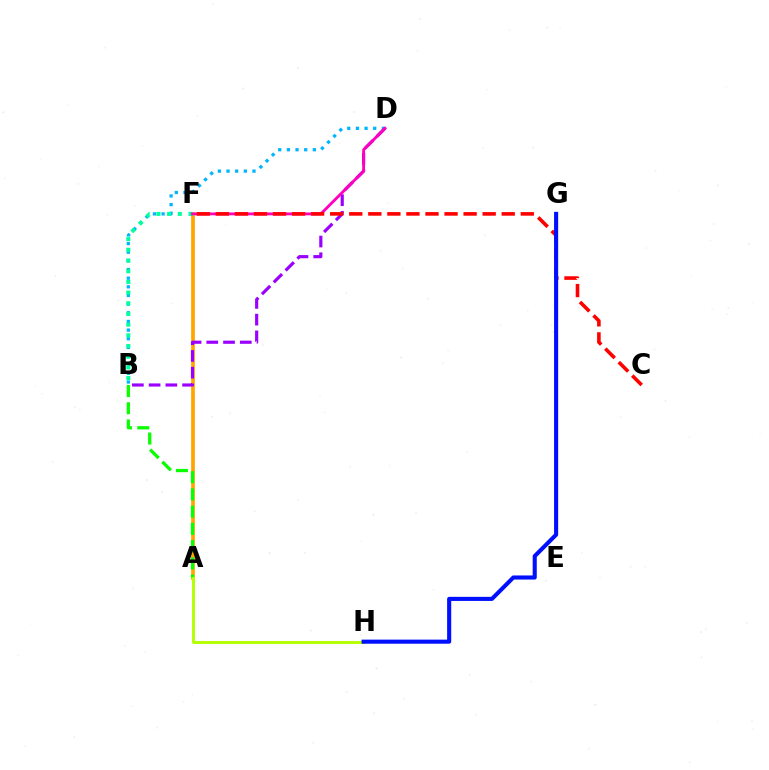{('A', 'F'): [{'color': '#ffa500', 'line_style': 'solid', 'thickness': 2.67}], ('B', 'D'): [{'color': '#00b5ff', 'line_style': 'dotted', 'thickness': 2.35}, {'color': '#9b00ff', 'line_style': 'dashed', 'thickness': 2.27}], ('B', 'F'): [{'color': '#00ff9d', 'line_style': 'dotted', 'thickness': 2.91}], ('A', 'B'): [{'color': '#08ff00', 'line_style': 'dashed', 'thickness': 2.34}], ('D', 'F'): [{'color': '#ff00bd', 'line_style': 'solid', 'thickness': 2.04}], ('A', 'H'): [{'color': '#b3ff00', 'line_style': 'solid', 'thickness': 2.1}], ('C', 'F'): [{'color': '#ff0000', 'line_style': 'dashed', 'thickness': 2.59}], ('G', 'H'): [{'color': '#0010ff', 'line_style': 'solid', 'thickness': 2.95}]}